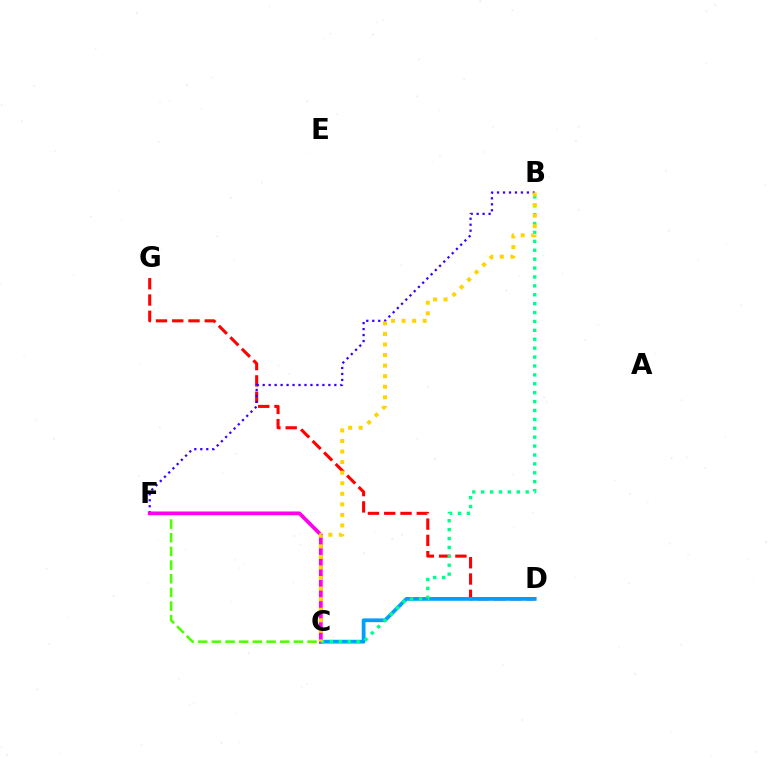{('D', 'G'): [{'color': '#ff0000', 'line_style': 'dashed', 'thickness': 2.21}], ('B', 'F'): [{'color': '#3700ff', 'line_style': 'dotted', 'thickness': 1.62}], ('C', 'D'): [{'color': '#009eff', 'line_style': 'solid', 'thickness': 2.7}], ('C', 'F'): [{'color': '#4fff00', 'line_style': 'dashed', 'thickness': 1.86}, {'color': '#ff00ed', 'line_style': 'solid', 'thickness': 2.68}], ('B', 'C'): [{'color': '#00ff86', 'line_style': 'dotted', 'thickness': 2.42}, {'color': '#ffd500', 'line_style': 'dotted', 'thickness': 2.87}]}